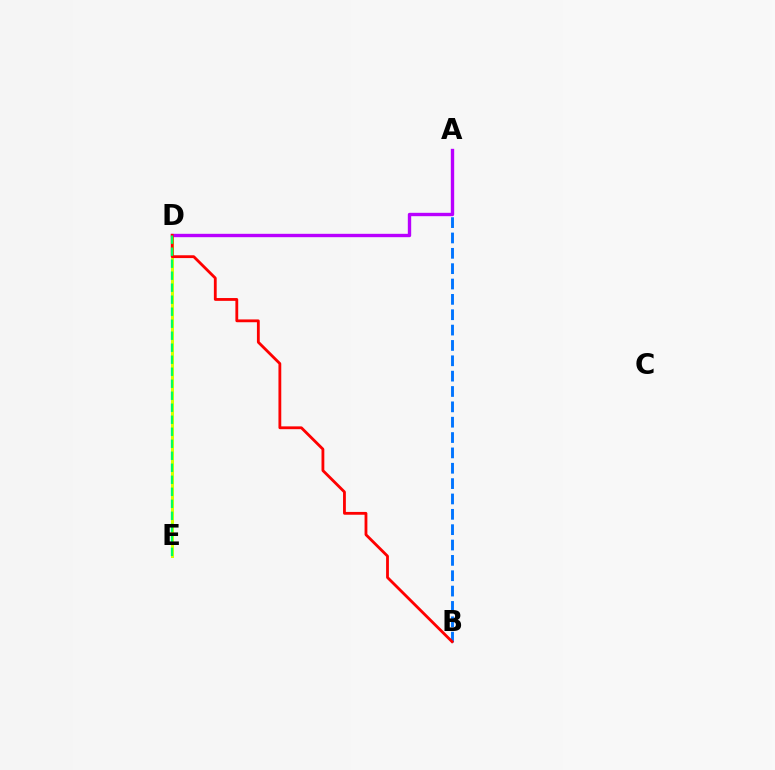{('D', 'E'): [{'color': '#d1ff00', 'line_style': 'solid', 'thickness': 2.17}, {'color': '#00ff5c', 'line_style': 'dashed', 'thickness': 1.63}], ('A', 'B'): [{'color': '#0074ff', 'line_style': 'dashed', 'thickness': 2.09}], ('A', 'D'): [{'color': '#b900ff', 'line_style': 'solid', 'thickness': 2.42}], ('B', 'D'): [{'color': '#ff0000', 'line_style': 'solid', 'thickness': 2.02}]}